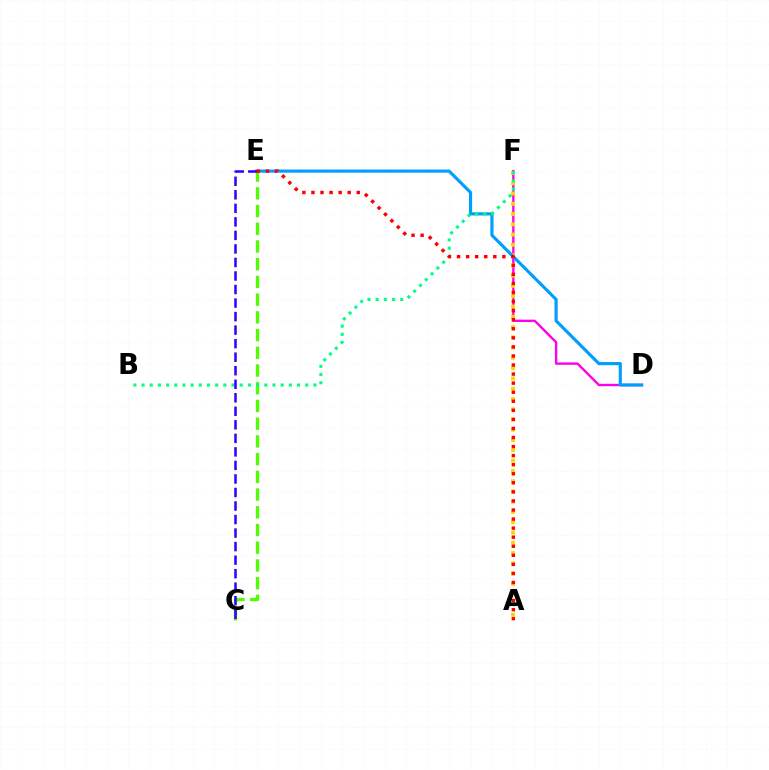{('D', 'F'): [{'color': '#ff00ed', 'line_style': 'solid', 'thickness': 1.71}], ('A', 'F'): [{'color': '#ffd500', 'line_style': 'dotted', 'thickness': 2.79}], ('D', 'E'): [{'color': '#009eff', 'line_style': 'solid', 'thickness': 2.26}], ('C', 'E'): [{'color': '#4fff00', 'line_style': 'dashed', 'thickness': 2.41}, {'color': '#3700ff', 'line_style': 'dashed', 'thickness': 1.84}], ('B', 'F'): [{'color': '#00ff86', 'line_style': 'dotted', 'thickness': 2.22}], ('A', 'E'): [{'color': '#ff0000', 'line_style': 'dotted', 'thickness': 2.46}]}